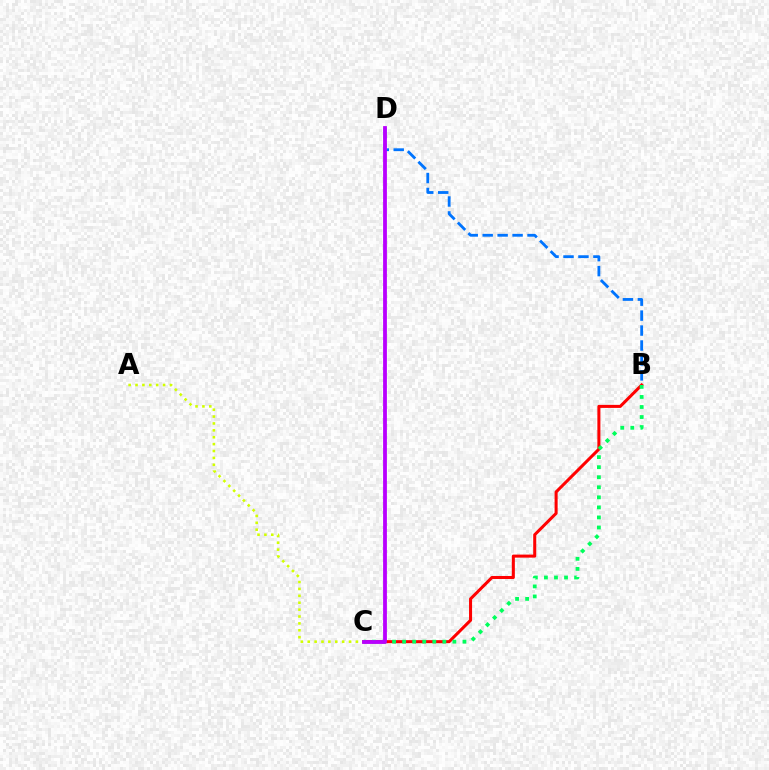{('B', 'C'): [{'color': '#ff0000', 'line_style': 'solid', 'thickness': 2.19}, {'color': '#00ff5c', 'line_style': 'dotted', 'thickness': 2.73}], ('A', 'C'): [{'color': '#d1ff00', 'line_style': 'dotted', 'thickness': 1.87}], ('B', 'D'): [{'color': '#0074ff', 'line_style': 'dashed', 'thickness': 2.03}], ('C', 'D'): [{'color': '#b900ff', 'line_style': 'solid', 'thickness': 2.74}]}